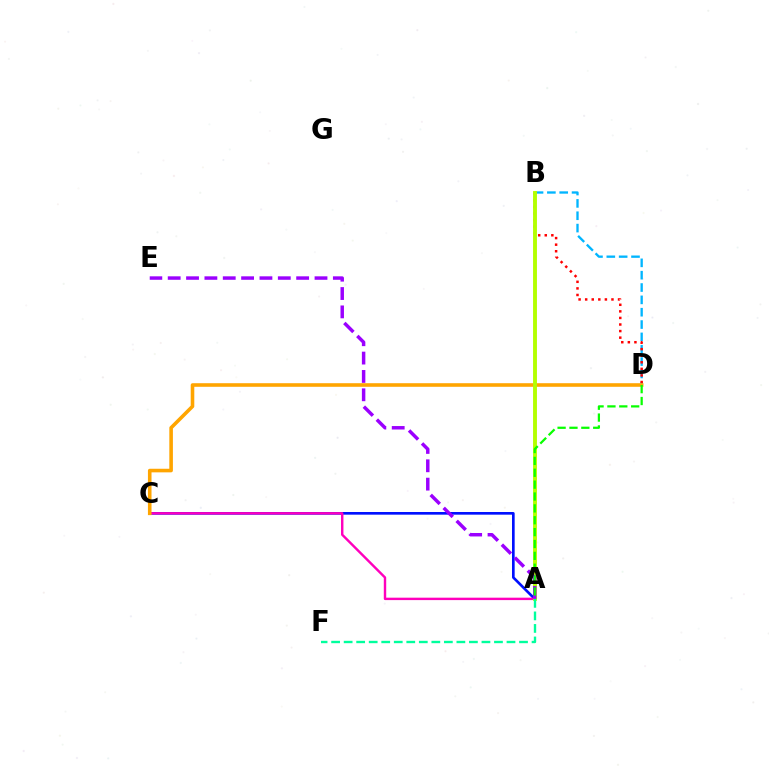{('B', 'D'): [{'color': '#00b5ff', 'line_style': 'dashed', 'thickness': 1.68}, {'color': '#ff0000', 'line_style': 'dotted', 'thickness': 1.79}], ('A', 'C'): [{'color': '#0010ff', 'line_style': 'solid', 'thickness': 1.91}, {'color': '#ff00bd', 'line_style': 'solid', 'thickness': 1.74}], ('C', 'D'): [{'color': '#ffa500', 'line_style': 'solid', 'thickness': 2.58}], ('A', 'B'): [{'color': '#b3ff00', 'line_style': 'solid', 'thickness': 2.79}], ('A', 'F'): [{'color': '#00ff9d', 'line_style': 'dashed', 'thickness': 1.7}], ('A', 'E'): [{'color': '#9b00ff', 'line_style': 'dashed', 'thickness': 2.49}], ('A', 'D'): [{'color': '#08ff00', 'line_style': 'dashed', 'thickness': 1.61}]}